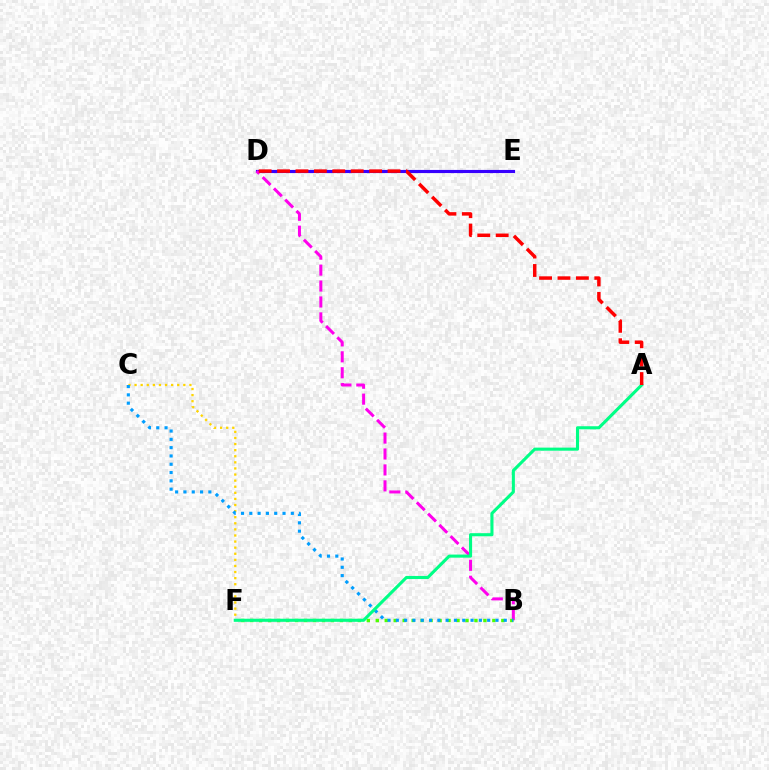{('C', 'F'): [{'color': '#ffd500', 'line_style': 'dotted', 'thickness': 1.66}], ('D', 'E'): [{'color': '#3700ff', 'line_style': 'solid', 'thickness': 2.26}], ('B', 'D'): [{'color': '#ff00ed', 'line_style': 'dashed', 'thickness': 2.16}], ('B', 'F'): [{'color': '#4fff00', 'line_style': 'dotted', 'thickness': 2.44}], ('B', 'C'): [{'color': '#009eff', 'line_style': 'dotted', 'thickness': 2.26}], ('A', 'F'): [{'color': '#00ff86', 'line_style': 'solid', 'thickness': 2.23}], ('A', 'D'): [{'color': '#ff0000', 'line_style': 'dashed', 'thickness': 2.5}]}